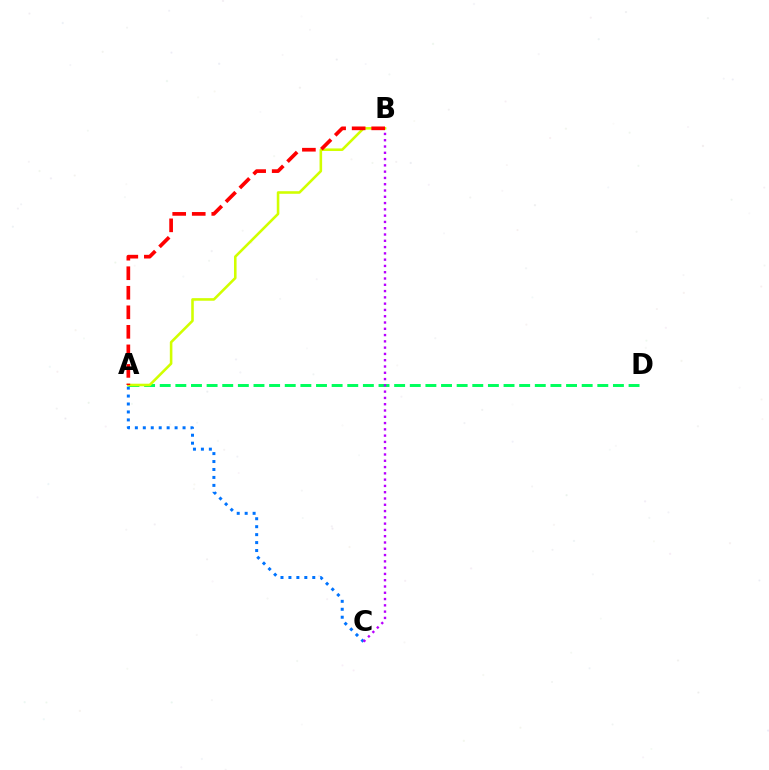{('A', 'D'): [{'color': '#00ff5c', 'line_style': 'dashed', 'thickness': 2.12}], ('A', 'C'): [{'color': '#0074ff', 'line_style': 'dotted', 'thickness': 2.16}], ('B', 'C'): [{'color': '#b900ff', 'line_style': 'dotted', 'thickness': 1.71}], ('A', 'B'): [{'color': '#d1ff00', 'line_style': 'solid', 'thickness': 1.86}, {'color': '#ff0000', 'line_style': 'dashed', 'thickness': 2.65}]}